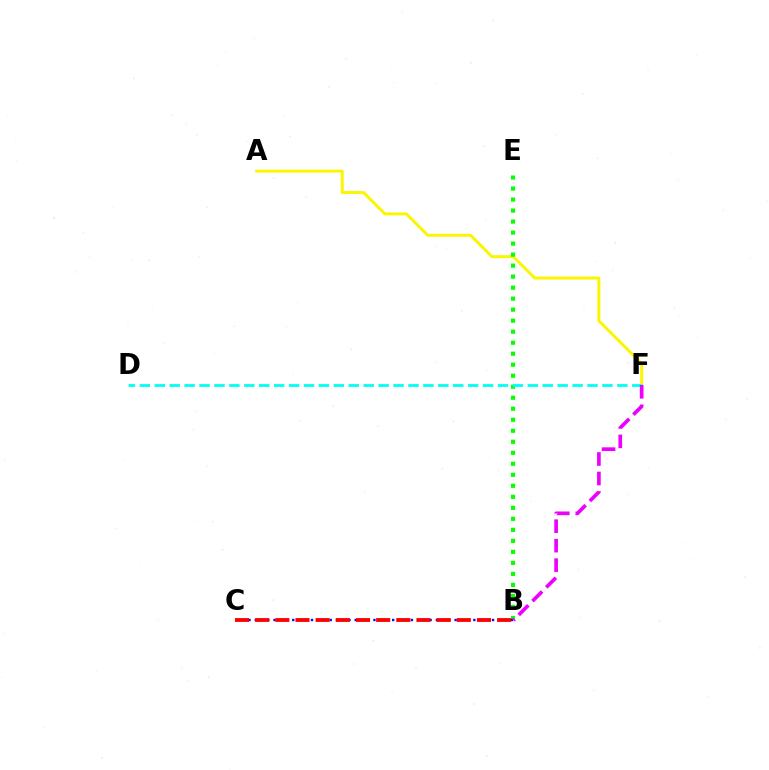{('A', 'F'): [{'color': '#fcf500', 'line_style': 'solid', 'thickness': 2.13}], ('B', 'E'): [{'color': '#08ff00', 'line_style': 'dotted', 'thickness': 2.99}], ('B', 'C'): [{'color': '#0010ff', 'line_style': 'dotted', 'thickness': 1.7}, {'color': '#ff0000', 'line_style': 'dashed', 'thickness': 2.74}], ('D', 'F'): [{'color': '#00fff6', 'line_style': 'dashed', 'thickness': 2.03}], ('B', 'F'): [{'color': '#ee00ff', 'line_style': 'dashed', 'thickness': 2.65}]}